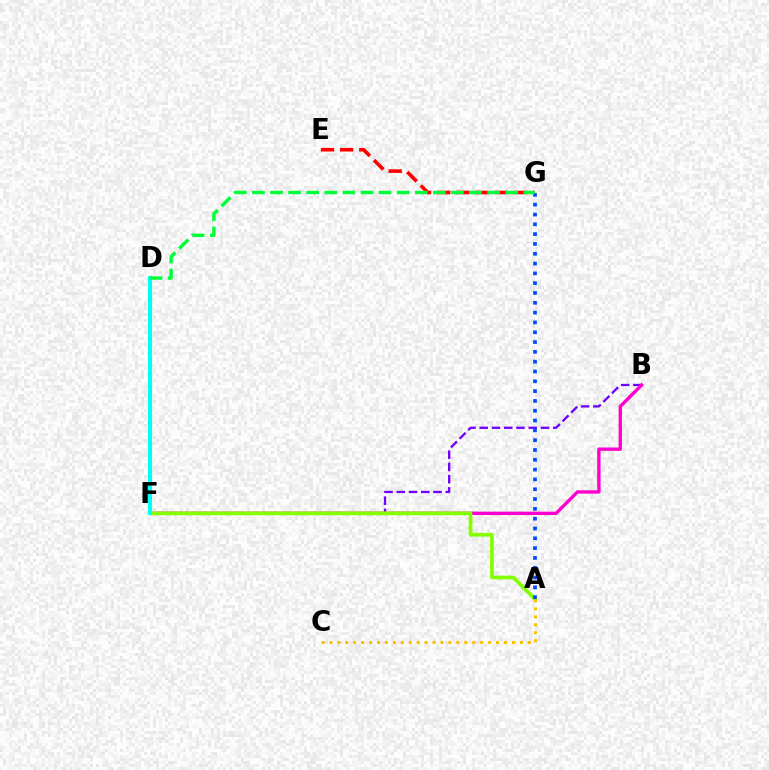{('B', 'F'): [{'color': '#7200ff', 'line_style': 'dashed', 'thickness': 1.66}, {'color': '#ff00cf', 'line_style': 'solid', 'thickness': 2.42}], ('A', 'F'): [{'color': '#84ff00', 'line_style': 'solid', 'thickness': 2.69}], ('D', 'F'): [{'color': '#00fff6', 'line_style': 'solid', 'thickness': 2.87}], ('E', 'G'): [{'color': '#ff0000', 'line_style': 'dashed', 'thickness': 2.6}], ('A', 'G'): [{'color': '#004bff', 'line_style': 'dotted', 'thickness': 2.67}], ('D', 'G'): [{'color': '#00ff39', 'line_style': 'dashed', 'thickness': 2.46}], ('A', 'C'): [{'color': '#ffbd00', 'line_style': 'dotted', 'thickness': 2.16}]}